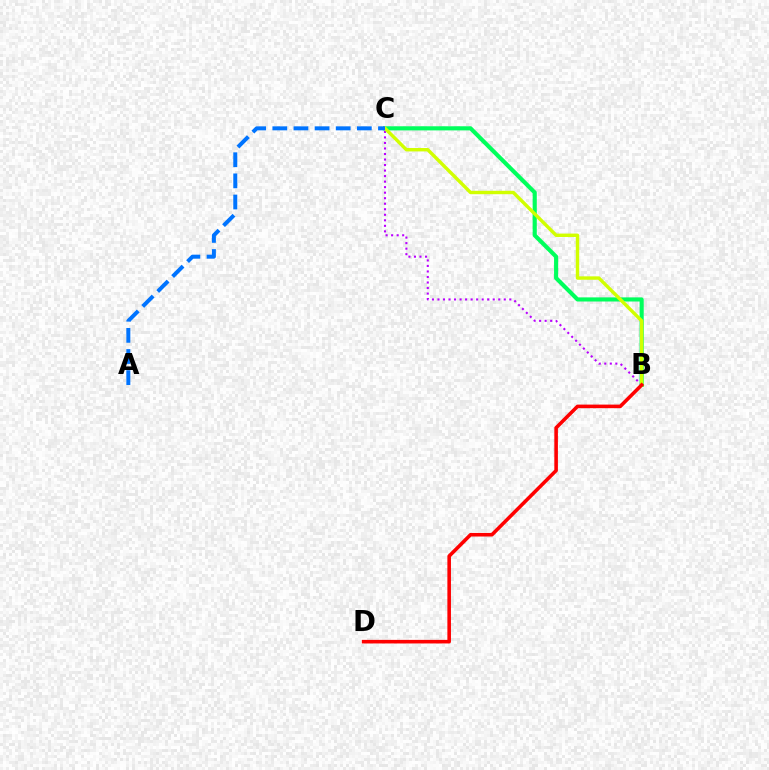{('B', 'C'): [{'color': '#00ff5c', 'line_style': 'solid', 'thickness': 2.97}, {'color': '#b900ff', 'line_style': 'dotted', 'thickness': 1.5}, {'color': '#d1ff00', 'line_style': 'solid', 'thickness': 2.46}], ('B', 'D'): [{'color': '#ff0000', 'line_style': 'solid', 'thickness': 2.58}], ('A', 'C'): [{'color': '#0074ff', 'line_style': 'dashed', 'thickness': 2.87}]}